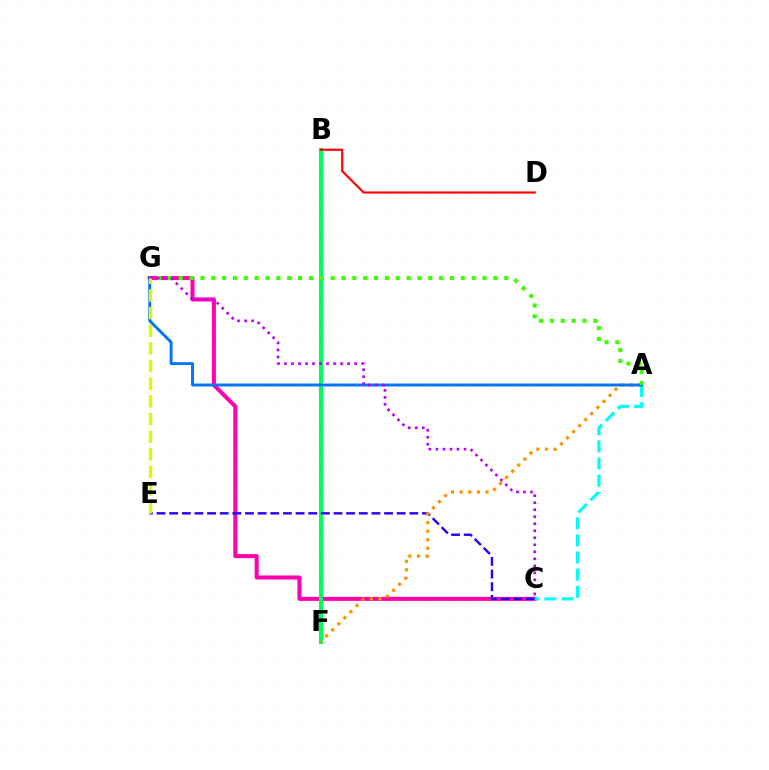{('C', 'G'): [{'color': '#ff00ac', 'line_style': 'solid', 'thickness': 2.9}, {'color': '#b900ff', 'line_style': 'dotted', 'thickness': 1.91}], ('B', 'F'): [{'color': '#00ff5c', 'line_style': 'solid', 'thickness': 2.96}], ('C', 'E'): [{'color': '#2500ff', 'line_style': 'dashed', 'thickness': 1.72}], ('A', 'F'): [{'color': '#ff9400', 'line_style': 'dotted', 'thickness': 2.33}], ('A', 'C'): [{'color': '#00fff6', 'line_style': 'dashed', 'thickness': 2.33}], ('A', 'G'): [{'color': '#0074ff', 'line_style': 'solid', 'thickness': 2.1}, {'color': '#3dff00', 'line_style': 'dotted', 'thickness': 2.95}], ('B', 'D'): [{'color': '#ff0000', 'line_style': 'solid', 'thickness': 1.55}], ('E', 'G'): [{'color': '#d1ff00', 'line_style': 'dashed', 'thickness': 2.4}]}